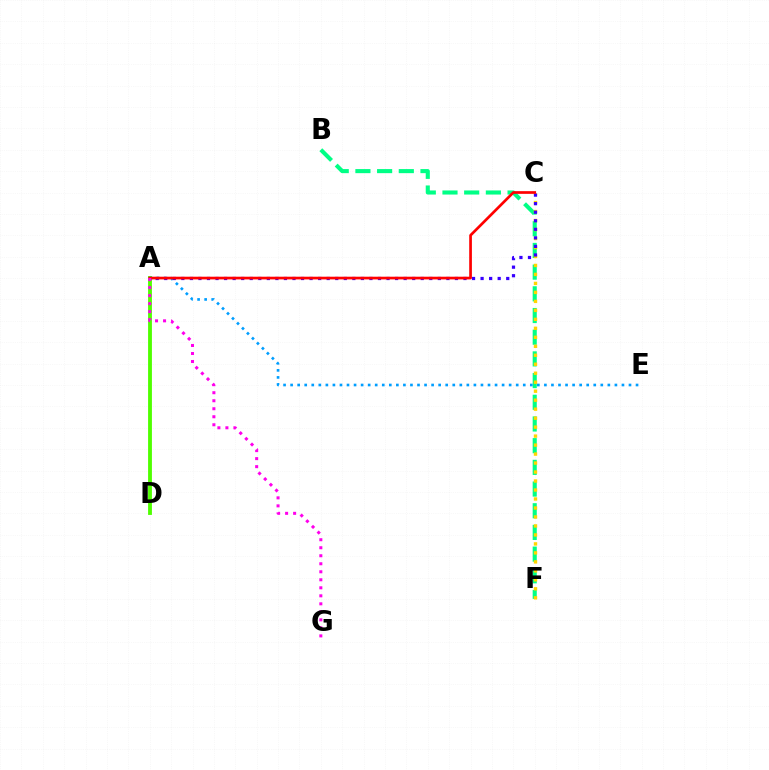{('A', 'D'): [{'color': '#4fff00', 'line_style': 'solid', 'thickness': 2.76}], ('B', 'F'): [{'color': '#00ff86', 'line_style': 'dashed', 'thickness': 2.95}], ('C', 'F'): [{'color': '#ffd500', 'line_style': 'dotted', 'thickness': 2.44}], ('A', 'E'): [{'color': '#009eff', 'line_style': 'dotted', 'thickness': 1.92}], ('A', 'C'): [{'color': '#3700ff', 'line_style': 'dotted', 'thickness': 2.32}, {'color': '#ff0000', 'line_style': 'solid', 'thickness': 1.94}], ('A', 'G'): [{'color': '#ff00ed', 'line_style': 'dotted', 'thickness': 2.18}]}